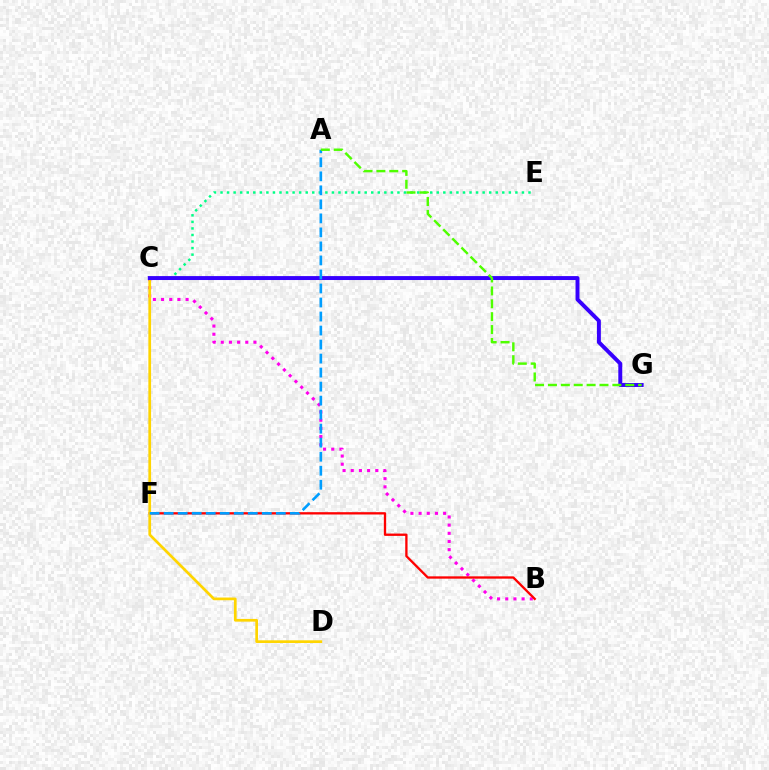{('B', 'C'): [{'color': '#ff00ed', 'line_style': 'dotted', 'thickness': 2.22}], ('C', 'E'): [{'color': '#00ff86', 'line_style': 'dotted', 'thickness': 1.78}], ('B', 'F'): [{'color': '#ff0000', 'line_style': 'solid', 'thickness': 1.67}], ('C', 'D'): [{'color': '#ffd500', 'line_style': 'solid', 'thickness': 1.96}], ('C', 'G'): [{'color': '#3700ff', 'line_style': 'solid', 'thickness': 2.83}], ('A', 'F'): [{'color': '#009eff', 'line_style': 'dashed', 'thickness': 1.9}], ('A', 'G'): [{'color': '#4fff00', 'line_style': 'dashed', 'thickness': 1.75}]}